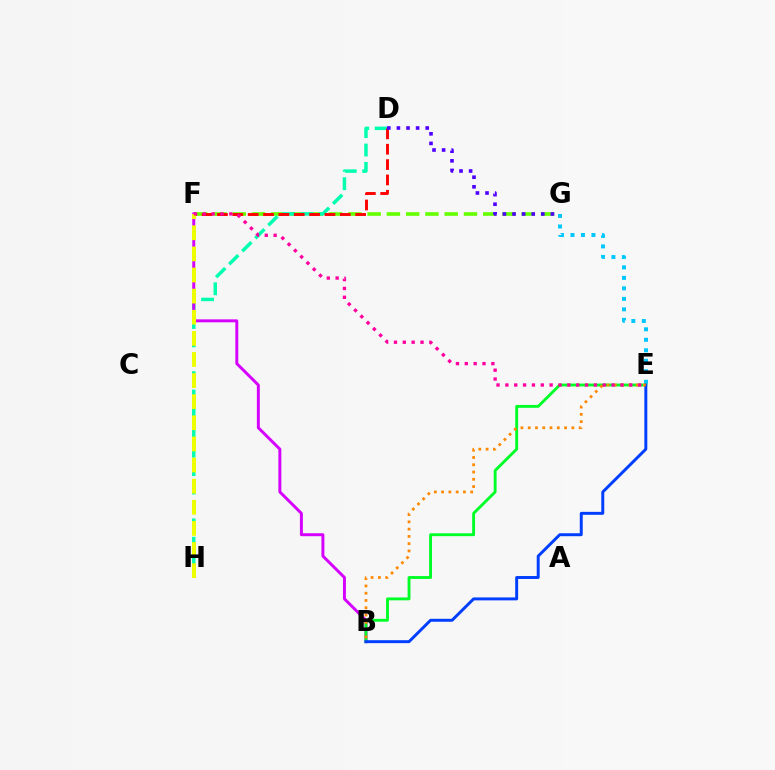{('E', 'G'): [{'color': '#00c7ff', 'line_style': 'dotted', 'thickness': 2.85}], ('F', 'G'): [{'color': '#66ff00', 'line_style': 'dashed', 'thickness': 2.62}], ('D', 'H'): [{'color': '#00ffaf', 'line_style': 'dashed', 'thickness': 2.5}], ('B', 'F'): [{'color': '#d600ff', 'line_style': 'solid', 'thickness': 2.12}], ('B', 'E'): [{'color': '#00ff27', 'line_style': 'solid', 'thickness': 2.07}, {'color': '#003fff', 'line_style': 'solid', 'thickness': 2.13}, {'color': '#ff8800', 'line_style': 'dotted', 'thickness': 1.98}], ('D', 'F'): [{'color': '#ff0000', 'line_style': 'dashed', 'thickness': 2.09}], ('D', 'G'): [{'color': '#4f00ff', 'line_style': 'dotted', 'thickness': 2.61}], ('F', 'H'): [{'color': '#eeff00', 'line_style': 'dashed', 'thickness': 2.87}], ('E', 'F'): [{'color': '#ff00a0', 'line_style': 'dotted', 'thickness': 2.4}]}